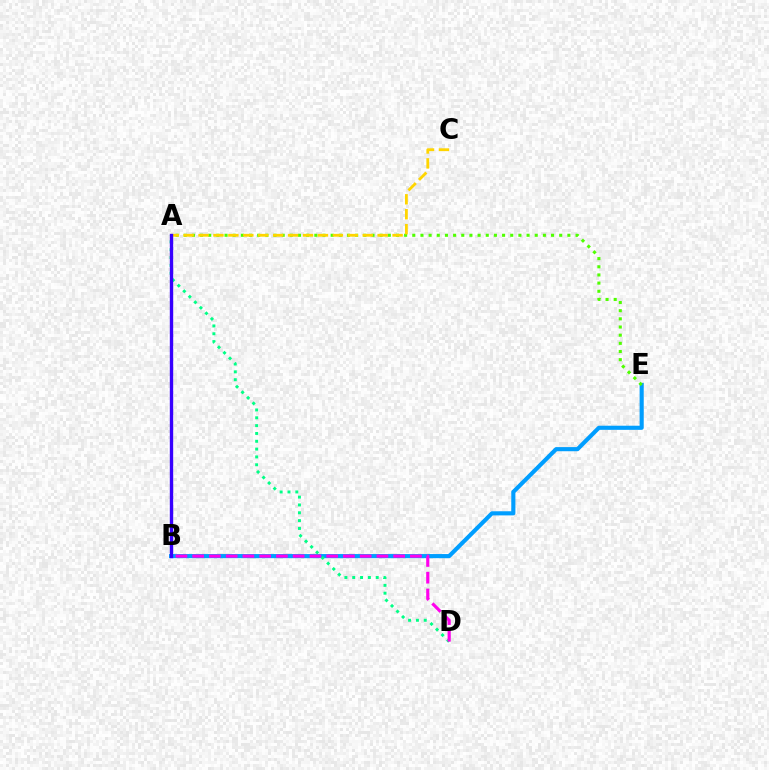{('B', 'E'): [{'color': '#009eff', 'line_style': 'solid', 'thickness': 2.97}], ('A', 'E'): [{'color': '#4fff00', 'line_style': 'dotted', 'thickness': 2.22}], ('A', 'B'): [{'color': '#ff0000', 'line_style': 'solid', 'thickness': 1.95}, {'color': '#3700ff', 'line_style': 'solid', 'thickness': 2.42}], ('A', 'D'): [{'color': '#00ff86', 'line_style': 'dotted', 'thickness': 2.13}], ('A', 'C'): [{'color': '#ffd500', 'line_style': 'dashed', 'thickness': 2.03}], ('B', 'D'): [{'color': '#ff00ed', 'line_style': 'dashed', 'thickness': 2.27}]}